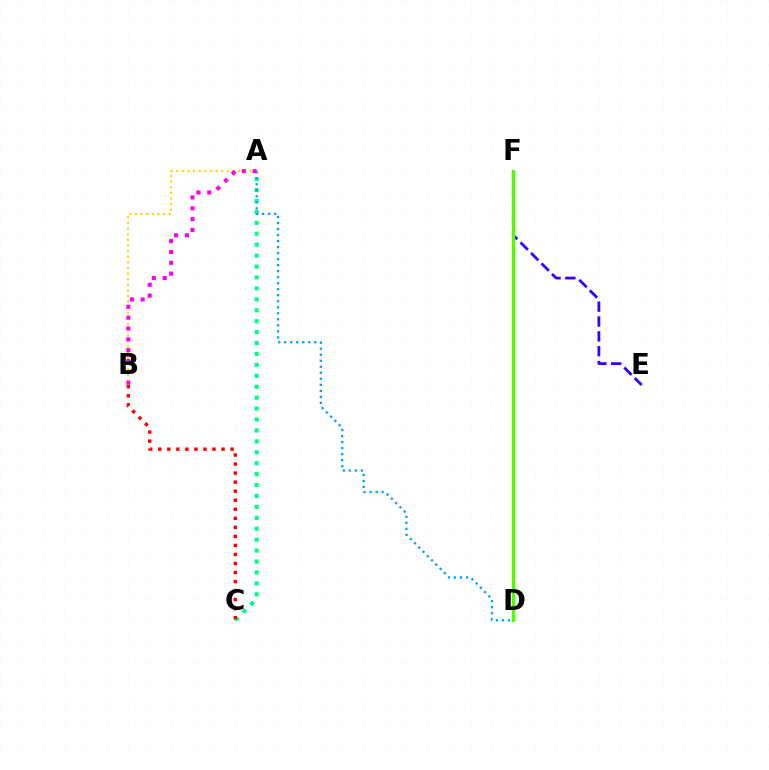{('E', 'F'): [{'color': '#3700ff', 'line_style': 'dashed', 'thickness': 2.02}], ('A', 'B'): [{'color': '#ffd500', 'line_style': 'dotted', 'thickness': 1.53}, {'color': '#ff00ed', 'line_style': 'dotted', 'thickness': 2.95}], ('A', 'C'): [{'color': '#00ff86', 'line_style': 'dotted', 'thickness': 2.97}], ('A', 'D'): [{'color': '#009eff', 'line_style': 'dotted', 'thickness': 1.63}], ('B', 'C'): [{'color': '#ff0000', 'line_style': 'dotted', 'thickness': 2.46}], ('D', 'F'): [{'color': '#4fff00', 'line_style': 'solid', 'thickness': 2.42}]}